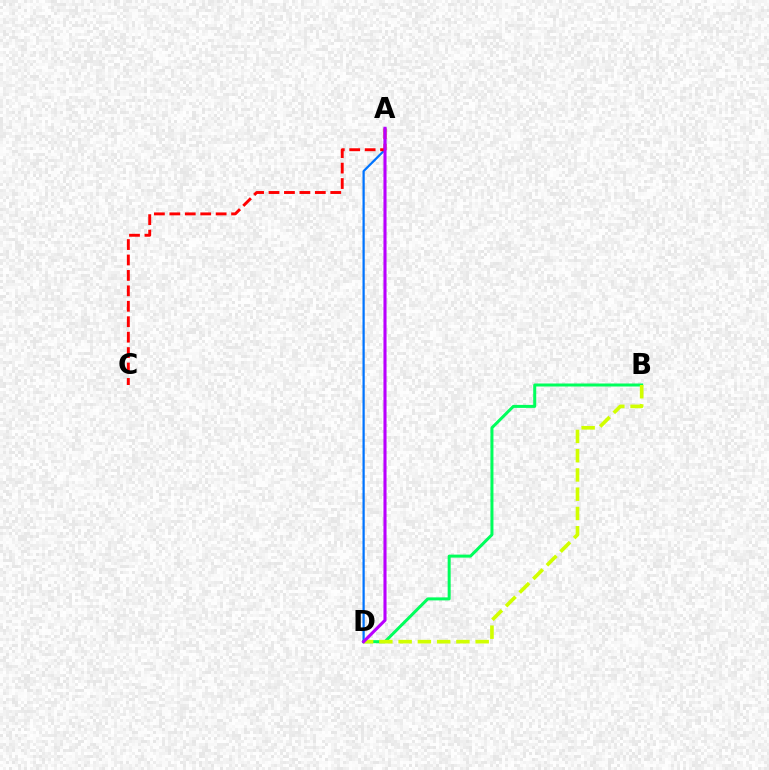{('B', 'D'): [{'color': '#00ff5c', 'line_style': 'solid', 'thickness': 2.16}, {'color': '#d1ff00', 'line_style': 'dashed', 'thickness': 2.62}], ('A', 'D'): [{'color': '#0074ff', 'line_style': 'solid', 'thickness': 1.61}, {'color': '#b900ff', 'line_style': 'solid', 'thickness': 2.23}], ('A', 'C'): [{'color': '#ff0000', 'line_style': 'dashed', 'thickness': 2.1}]}